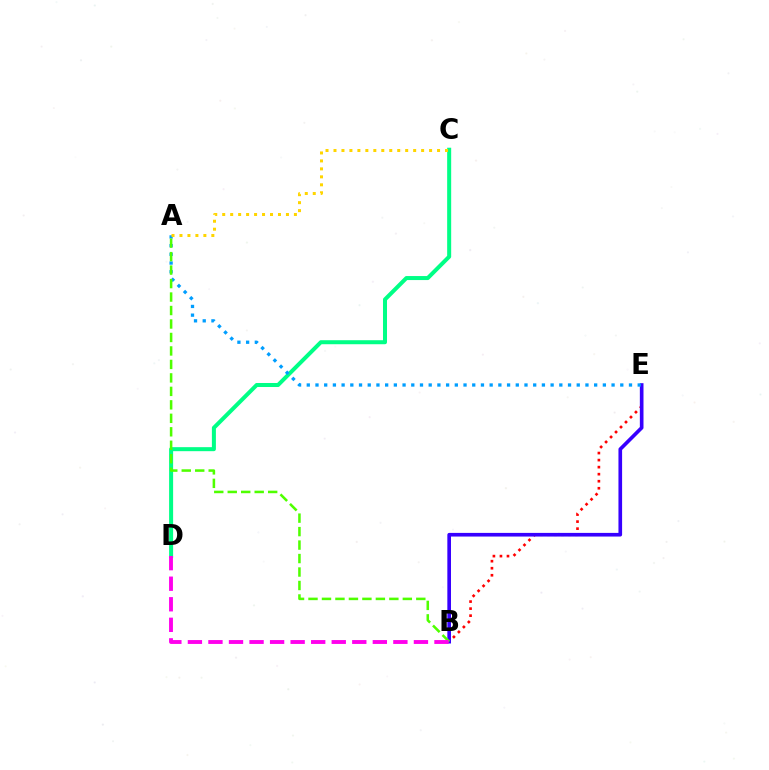{('B', 'E'): [{'color': '#ff0000', 'line_style': 'dotted', 'thickness': 1.91}, {'color': '#3700ff', 'line_style': 'solid', 'thickness': 2.63}], ('C', 'D'): [{'color': '#00ff86', 'line_style': 'solid', 'thickness': 2.89}], ('A', 'E'): [{'color': '#009eff', 'line_style': 'dotted', 'thickness': 2.37}], ('A', 'B'): [{'color': '#4fff00', 'line_style': 'dashed', 'thickness': 1.83}], ('B', 'D'): [{'color': '#ff00ed', 'line_style': 'dashed', 'thickness': 2.79}], ('A', 'C'): [{'color': '#ffd500', 'line_style': 'dotted', 'thickness': 2.16}]}